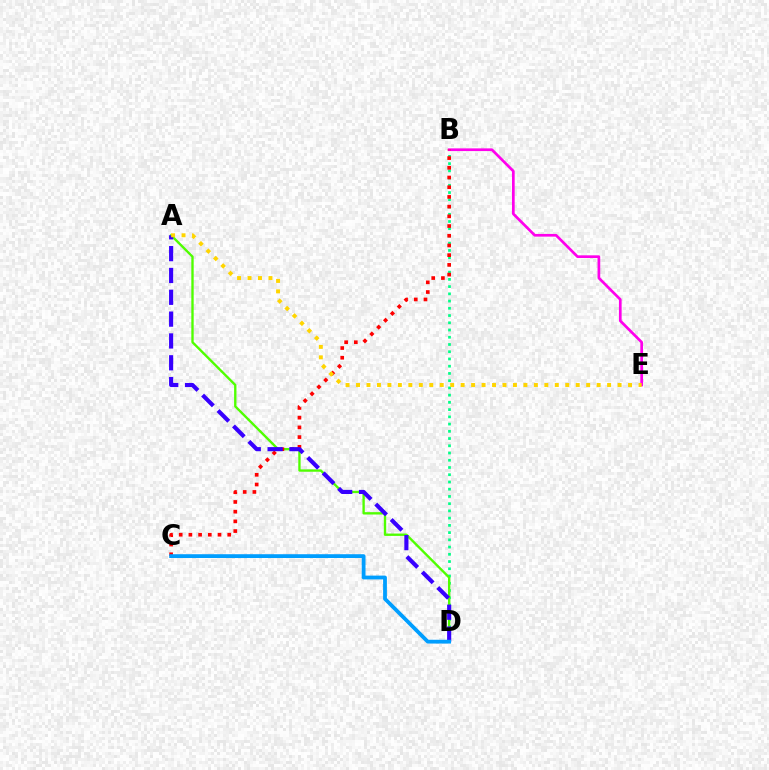{('B', 'D'): [{'color': '#00ff86', 'line_style': 'dotted', 'thickness': 1.97}], ('B', 'E'): [{'color': '#ff00ed', 'line_style': 'solid', 'thickness': 1.94}], ('A', 'D'): [{'color': '#4fff00', 'line_style': 'solid', 'thickness': 1.7}, {'color': '#3700ff', 'line_style': 'dashed', 'thickness': 2.97}], ('B', 'C'): [{'color': '#ff0000', 'line_style': 'dotted', 'thickness': 2.64}], ('C', 'D'): [{'color': '#009eff', 'line_style': 'solid', 'thickness': 2.73}], ('A', 'E'): [{'color': '#ffd500', 'line_style': 'dotted', 'thickness': 2.84}]}